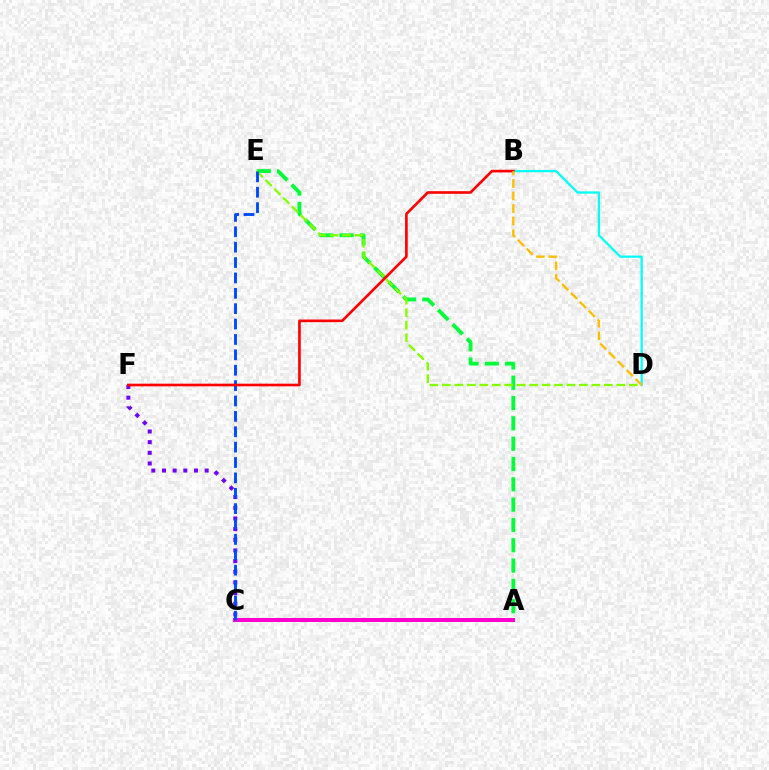{('B', 'D'): [{'color': '#00fff6', 'line_style': 'solid', 'thickness': 1.62}, {'color': '#ffbd00', 'line_style': 'dashed', 'thickness': 1.7}], ('A', 'E'): [{'color': '#00ff39', 'line_style': 'dashed', 'thickness': 2.76}], ('C', 'F'): [{'color': '#7200ff', 'line_style': 'dotted', 'thickness': 2.9}], ('A', 'C'): [{'color': '#ff00cf', 'line_style': 'solid', 'thickness': 2.89}], ('D', 'E'): [{'color': '#84ff00', 'line_style': 'dashed', 'thickness': 1.69}], ('C', 'E'): [{'color': '#004bff', 'line_style': 'dashed', 'thickness': 2.09}], ('B', 'F'): [{'color': '#ff0000', 'line_style': 'solid', 'thickness': 1.91}]}